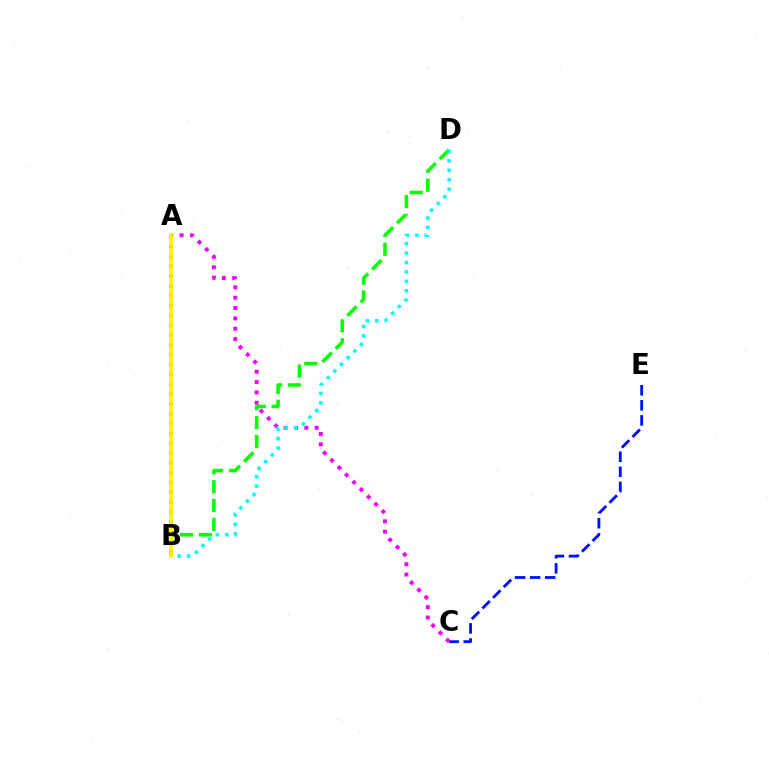{('C', 'E'): [{'color': '#0010ff', 'line_style': 'dashed', 'thickness': 2.05}], ('B', 'D'): [{'color': '#08ff00', 'line_style': 'dashed', 'thickness': 2.56}, {'color': '#00fff6', 'line_style': 'dotted', 'thickness': 2.56}], ('A', 'C'): [{'color': '#ee00ff', 'line_style': 'dotted', 'thickness': 2.81}], ('A', 'B'): [{'color': '#ff0000', 'line_style': 'dotted', 'thickness': 2.67}, {'color': '#fcf500', 'line_style': 'solid', 'thickness': 2.58}]}